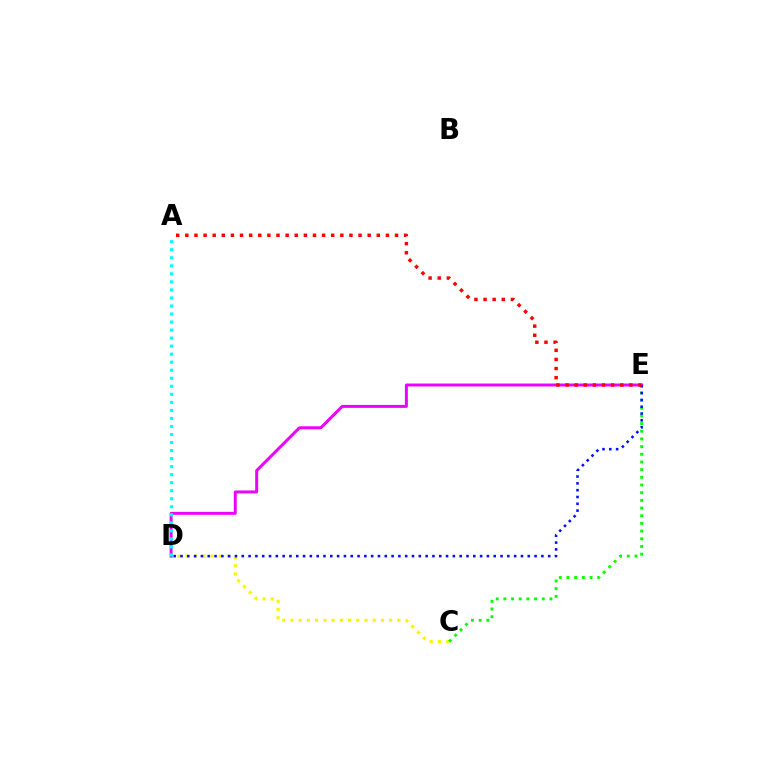{('C', 'D'): [{'color': '#fcf500', 'line_style': 'dotted', 'thickness': 2.24}], ('D', 'E'): [{'color': '#ee00ff', 'line_style': 'solid', 'thickness': 2.14}, {'color': '#0010ff', 'line_style': 'dotted', 'thickness': 1.85}], ('C', 'E'): [{'color': '#08ff00', 'line_style': 'dotted', 'thickness': 2.09}], ('A', 'E'): [{'color': '#ff0000', 'line_style': 'dotted', 'thickness': 2.48}], ('A', 'D'): [{'color': '#00fff6', 'line_style': 'dotted', 'thickness': 2.18}]}